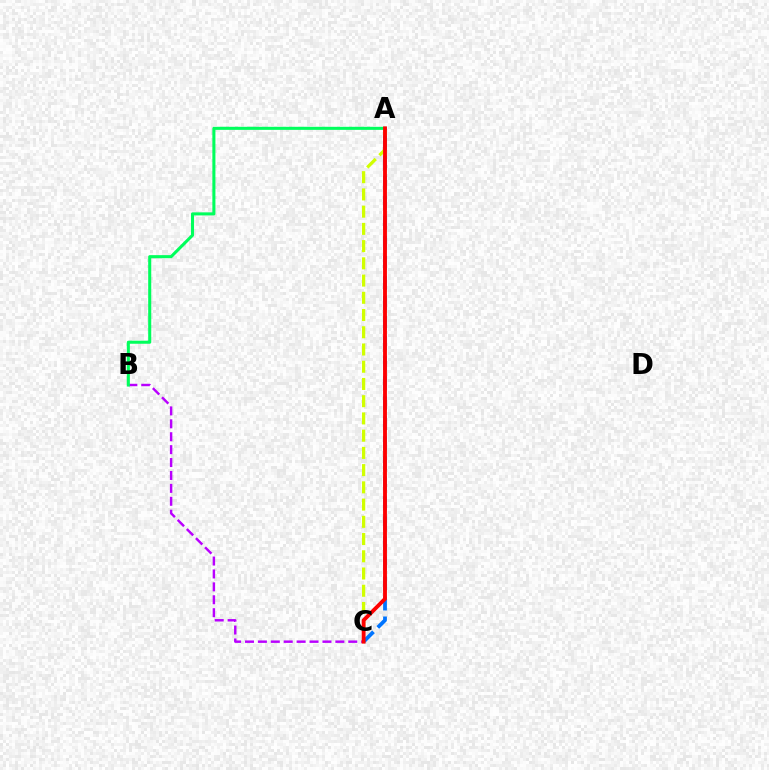{('B', 'C'): [{'color': '#b900ff', 'line_style': 'dashed', 'thickness': 1.75}], ('A', 'B'): [{'color': '#00ff5c', 'line_style': 'solid', 'thickness': 2.2}], ('A', 'C'): [{'color': '#d1ff00', 'line_style': 'dashed', 'thickness': 2.34}, {'color': '#0074ff', 'line_style': 'dashed', 'thickness': 2.72}, {'color': '#ff0000', 'line_style': 'solid', 'thickness': 2.77}]}